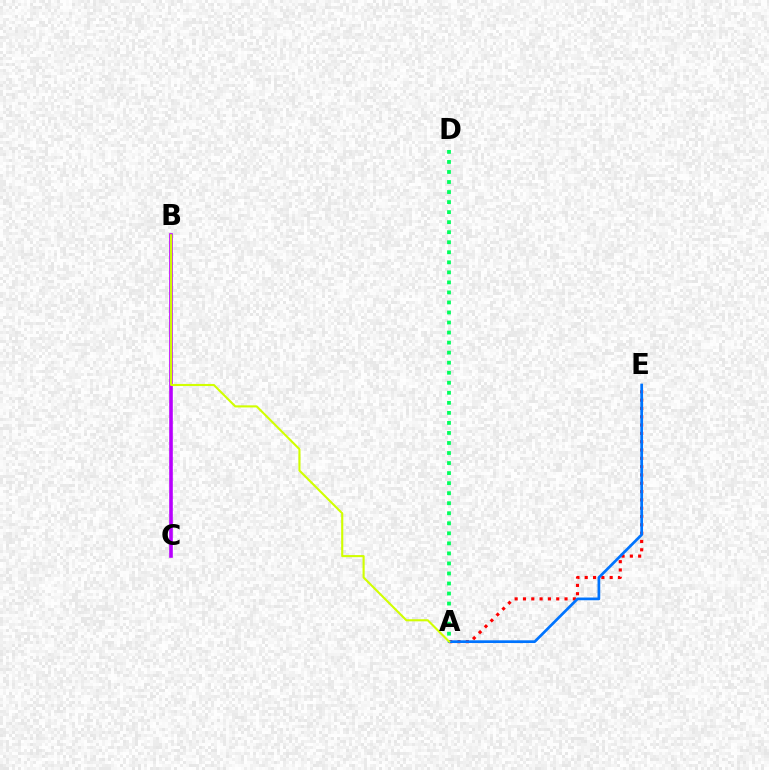{('A', 'D'): [{'color': '#00ff5c', 'line_style': 'dotted', 'thickness': 2.73}], ('B', 'C'): [{'color': '#b900ff', 'line_style': 'solid', 'thickness': 2.6}], ('A', 'E'): [{'color': '#ff0000', 'line_style': 'dotted', 'thickness': 2.26}, {'color': '#0074ff', 'line_style': 'solid', 'thickness': 1.96}], ('A', 'B'): [{'color': '#d1ff00', 'line_style': 'solid', 'thickness': 1.52}]}